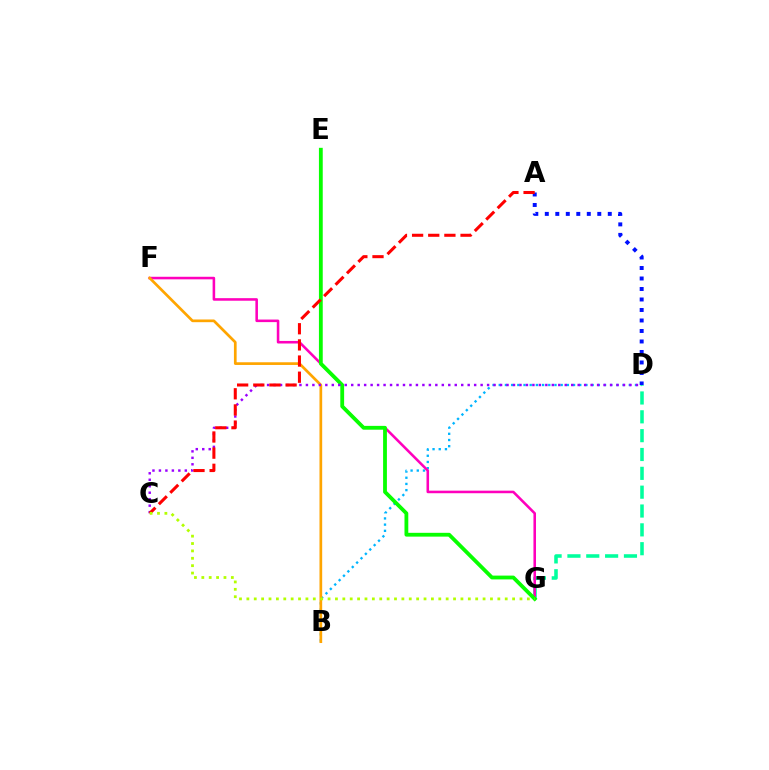{('B', 'D'): [{'color': '#00b5ff', 'line_style': 'dotted', 'thickness': 1.68}], ('D', 'G'): [{'color': '#00ff9d', 'line_style': 'dashed', 'thickness': 2.56}], ('A', 'D'): [{'color': '#0010ff', 'line_style': 'dotted', 'thickness': 2.85}], ('F', 'G'): [{'color': '#ff00bd', 'line_style': 'solid', 'thickness': 1.85}], ('B', 'F'): [{'color': '#ffa500', 'line_style': 'solid', 'thickness': 1.94}], ('E', 'G'): [{'color': '#08ff00', 'line_style': 'solid', 'thickness': 2.74}], ('C', 'D'): [{'color': '#9b00ff', 'line_style': 'dotted', 'thickness': 1.76}], ('A', 'C'): [{'color': '#ff0000', 'line_style': 'dashed', 'thickness': 2.19}], ('C', 'G'): [{'color': '#b3ff00', 'line_style': 'dotted', 'thickness': 2.01}]}